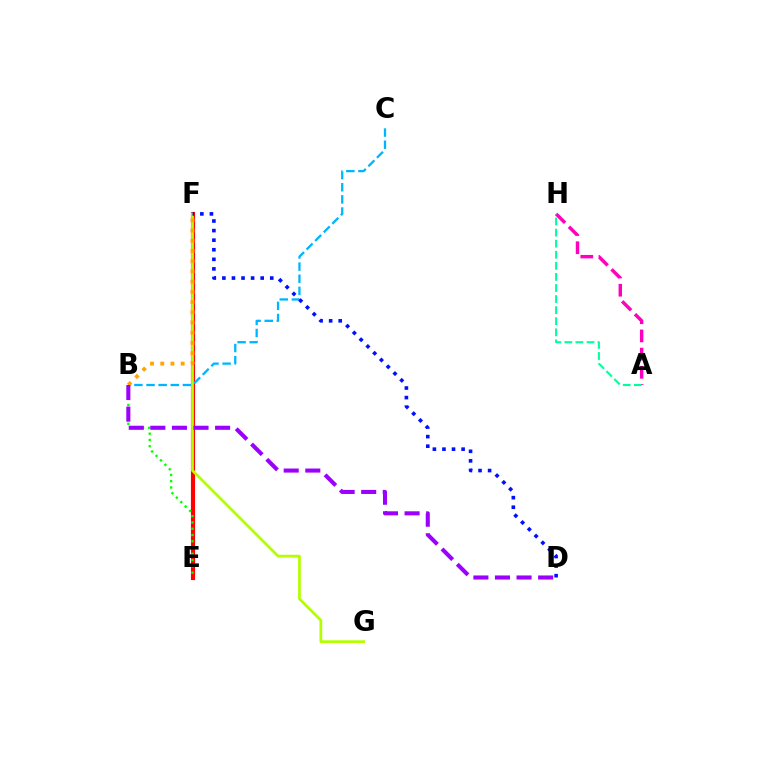{('E', 'F'): [{'color': '#ff0000', 'line_style': 'solid', 'thickness': 2.99}], ('A', 'H'): [{'color': '#ff00bd', 'line_style': 'dashed', 'thickness': 2.47}, {'color': '#00ff9d', 'line_style': 'dashed', 'thickness': 1.51}], ('B', 'C'): [{'color': '#00b5ff', 'line_style': 'dashed', 'thickness': 1.65}], ('B', 'E'): [{'color': '#08ff00', 'line_style': 'dotted', 'thickness': 1.7}], ('F', 'G'): [{'color': '#b3ff00', 'line_style': 'solid', 'thickness': 1.98}], ('D', 'F'): [{'color': '#0010ff', 'line_style': 'dotted', 'thickness': 2.6}], ('B', 'F'): [{'color': '#ffa500', 'line_style': 'dotted', 'thickness': 2.77}], ('B', 'D'): [{'color': '#9b00ff', 'line_style': 'dashed', 'thickness': 2.93}]}